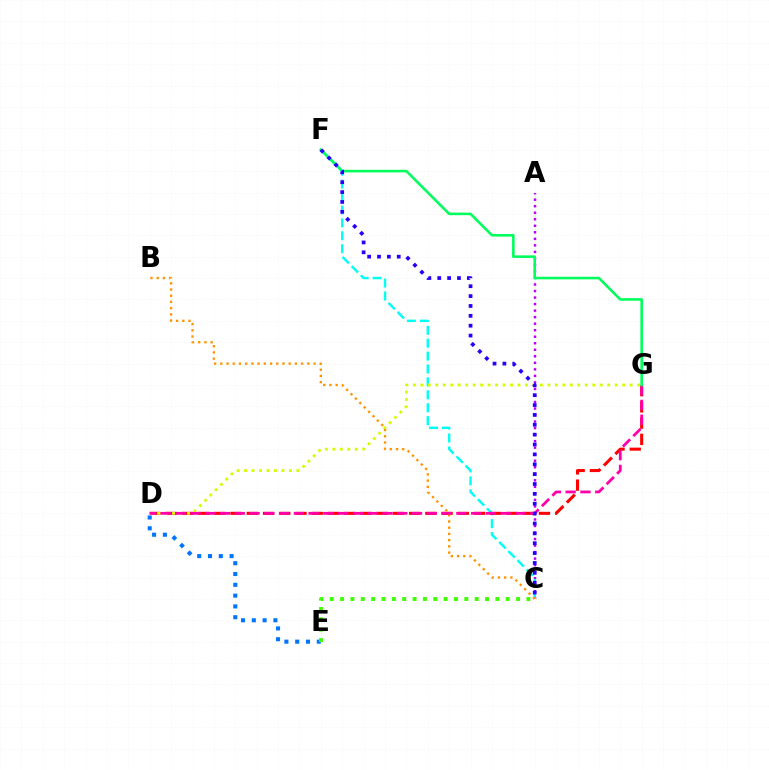{('A', 'C'): [{'color': '#b900ff', 'line_style': 'dotted', 'thickness': 1.77}], ('C', 'F'): [{'color': '#00fff6', 'line_style': 'dashed', 'thickness': 1.75}, {'color': '#2500ff', 'line_style': 'dotted', 'thickness': 2.68}], ('D', 'E'): [{'color': '#0074ff', 'line_style': 'dotted', 'thickness': 2.93}], ('D', 'G'): [{'color': '#ff0000', 'line_style': 'dashed', 'thickness': 2.21}, {'color': '#d1ff00', 'line_style': 'dotted', 'thickness': 2.03}, {'color': '#ff00ac', 'line_style': 'dashed', 'thickness': 2.01}], ('C', 'E'): [{'color': '#3dff00', 'line_style': 'dotted', 'thickness': 2.81}], ('B', 'C'): [{'color': '#ff9400', 'line_style': 'dotted', 'thickness': 1.69}], ('F', 'G'): [{'color': '#00ff5c', 'line_style': 'solid', 'thickness': 1.86}]}